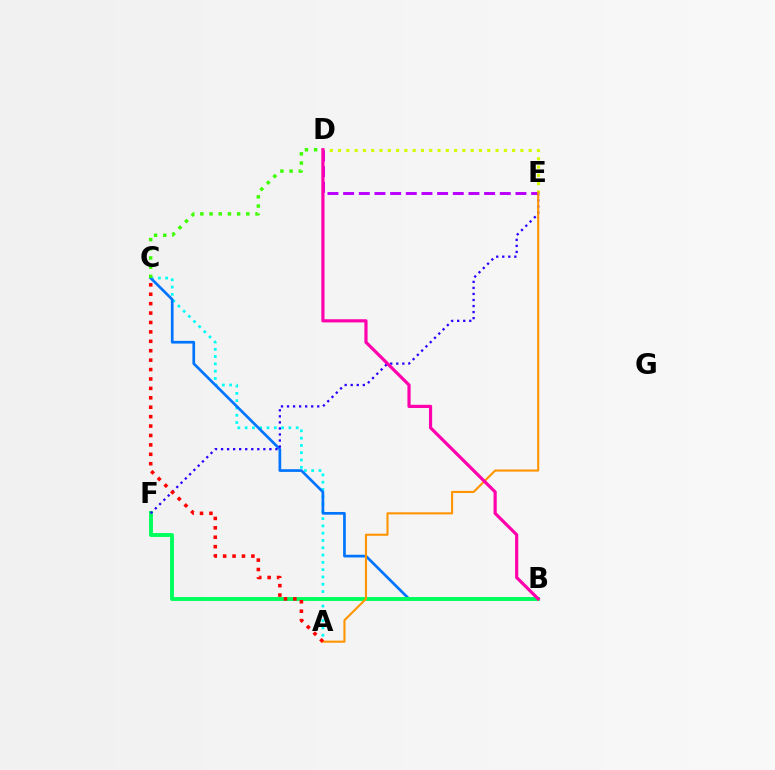{('A', 'C'): [{'color': '#00fff6', 'line_style': 'dotted', 'thickness': 1.98}, {'color': '#ff0000', 'line_style': 'dotted', 'thickness': 2.56}], ('D', 'E'): [{'color': '#d1ff00', 'line_style': 'dotted', 'thickness': 2.25}, {'color': '#b900ff', 'line_style': 'dashed', 'thickness': 2.13}], ('B', 'C'): [{'color': '#0074ff', 'line_style': 'solid', 'thickness': 1.94}], ('B', 'F'): [{'color': '#00ff5c', 'line_style': 'solid', 'thickness': 2.81}], ('E', 'F'): [{'color': '#2500ff', 'line_style': 'dotted', 'thickness': 1.64}], ('A', 'E'): [{'color': '#ff9400', 'line_style': 'solid', 'thickness': 1.51}], ('B', 'D'): [{'color': '#ff00ac', 'line_style': 'solid', 'thickness': 2.29}], ('C', 'D'): [{'color': '#3dff00', 'line_style': 'dotted', 'thickness': 2.5}]}